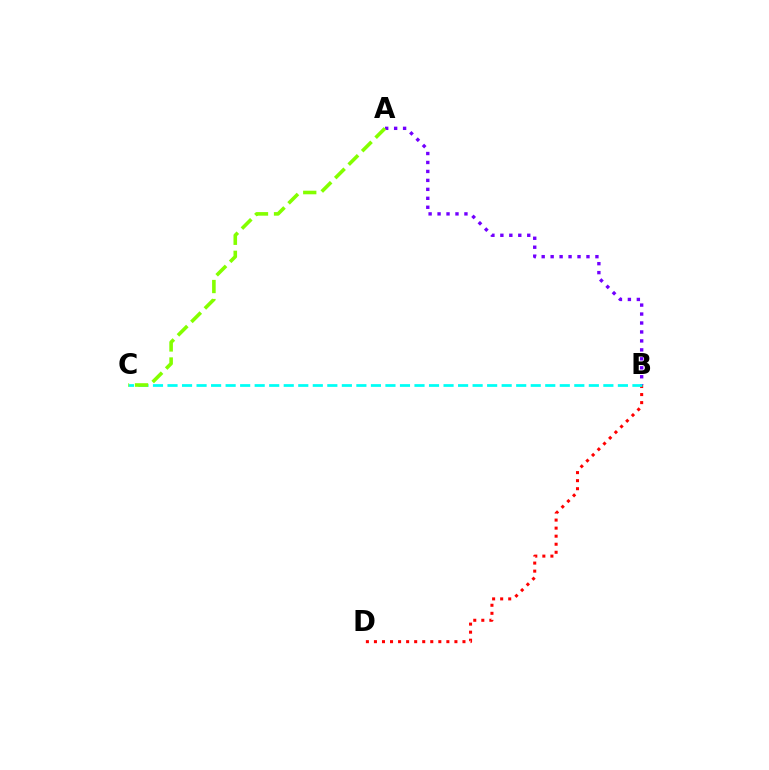{('A', 'B'): [{'color': '#7200ff', 'line_style': 'dotted', 'thickness': 2.43}], ('B', 'D'): [{'color': '#ff0000', 'line_style': 'dotted', 'thickness': 2.19}], ('B', 'C'): [{'color': '#00fff6', 'line_style': 'dashed', 'thickness': 1.97}], ('A', 'C'): [{'color': '#84ff00', 'line_style': 'dashed', 'thickness': 2.59}]}